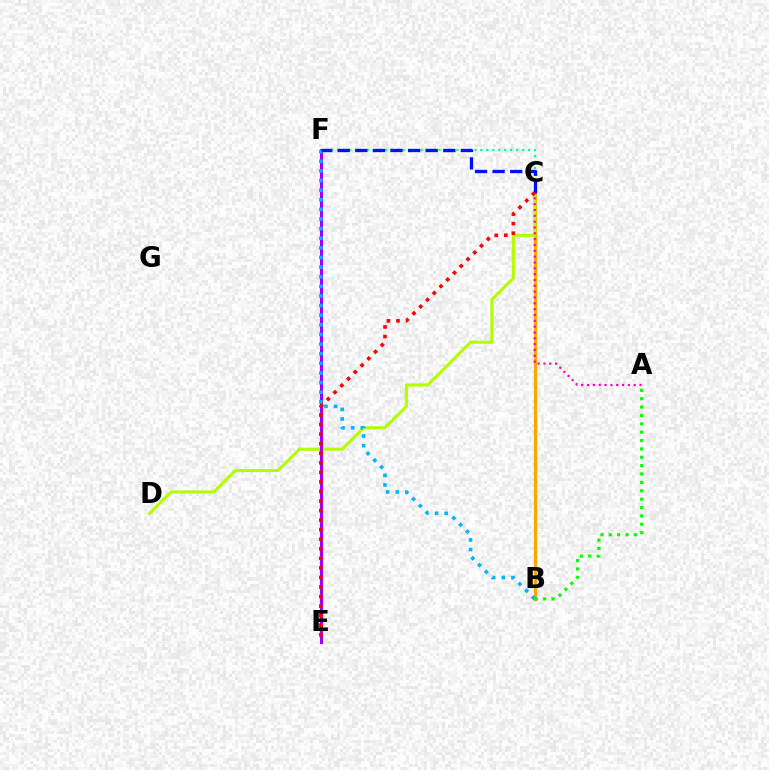{('C', 'F'): [{'color': '#00ff9d', 'line_style': 'dotted', 'thickness': 1.62}, {'color': '#0010ff', 'line_style': 'dashed', 'thickness': 2.39}], ('B', 'C'): [{'color': '#ffa500', 'line_style': 'solid', 'thickness': 2.35}], ('C', 'D'): [{'color': '#b3ff00', 'line_style': 'solid', 'thickness': 2.22}], ('E', 'F'): [{'color': '#9b00ff', 'line_style': 'solid', 'thickness': 2.21}], ('B', 'F'): [{'color': '#00b5ff', 'line_style': 'dotted', 'thickness': 2.61}], ('A', 'C'): [{'color': '#ff00bd', 'line_style': 'dotted', 'thickness': 1.58}], ('A', 'B'): [{'color': '#08ff00', 'line_style': 'dotted', 'thickness': 2.27}], ('C', 'E'): [{'color': '#ff0000', 'line_style': 'dotted', 'thickness': 2.6}]}